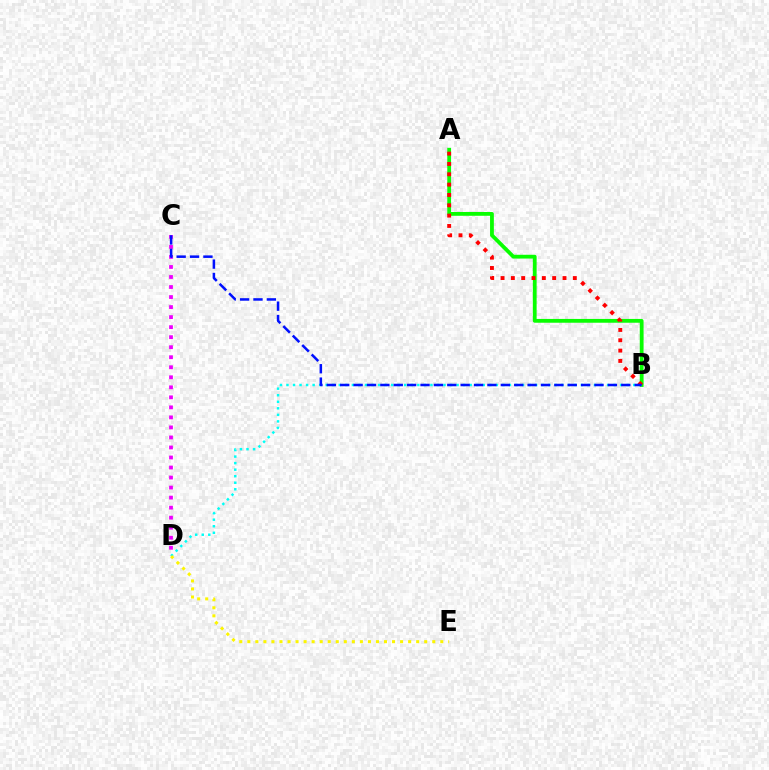{('A', 'B'): [{'color': '#08ff00', 'line_style': 'solid', 'thickness': 2.73}, {'color': '#ff0000', 'line_style': 'dotted', 'thickness': 2.81}], ('C', 'D'): [{'color': '#ee00ff', 'line_style': 'dotted', 'thickness': 2.72}], ('B', 'D'): [{'color': '#00fff6', 'line_style': 'dotted', 'thickness': 1.78}], ('B', 'C'): [{'color': '#0010ff', 'line_style': 'dashed', 'thickness': 1.82}], ('D', 'E'): [{'color': '#fcf500', 'line_style': 'dotted', 'thickness': 2.18}]}